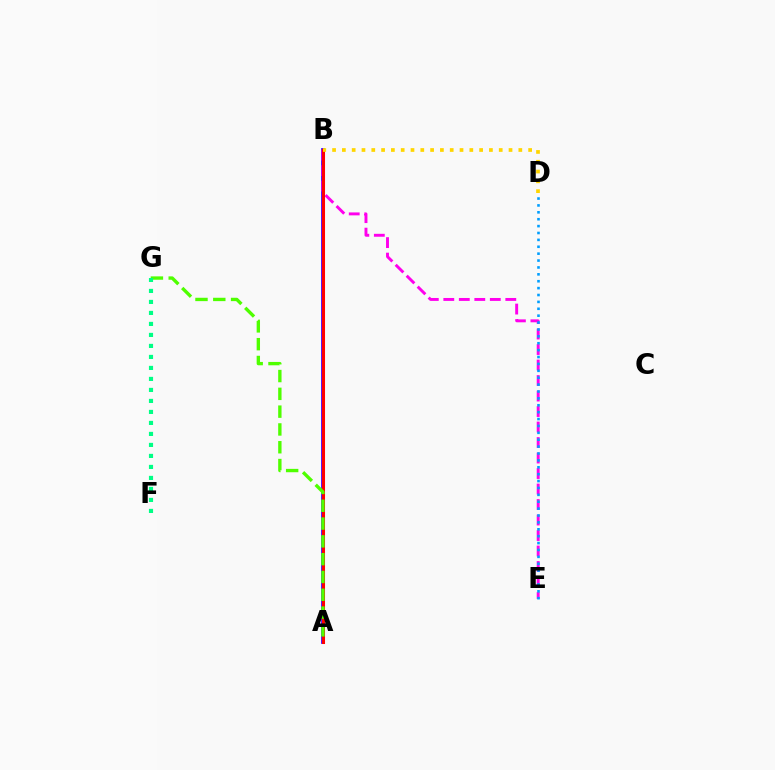{('A', 'B'): [{'color': '#3700ff', 'line_style': 'solid', 'thickness': 2.69}, {'color': '#ff0000', 'line_style': 'solid', 'thickness': 2.2}], ('B', 'E'): [{'color': '#ff00ed', 'line_style': 'dashed', 'thickness': 2.11}], ('A', 'G'): [{'color': '#4fff00', 'line_style': 'dashed', 'thickness': 2.42}], ('D', 'E'): [{'color': '#009eff', 'line_style': 'dotted', 'thickness': 1.87}], ('F', 'G'): [{'color': '#00ff86', 'line_style': 'dotted', 'thickness': 2.99}], ('B', 'D'): [{'color': '#ffd500', 'line_style': 'dotted', 'thickness': 2.66}]}